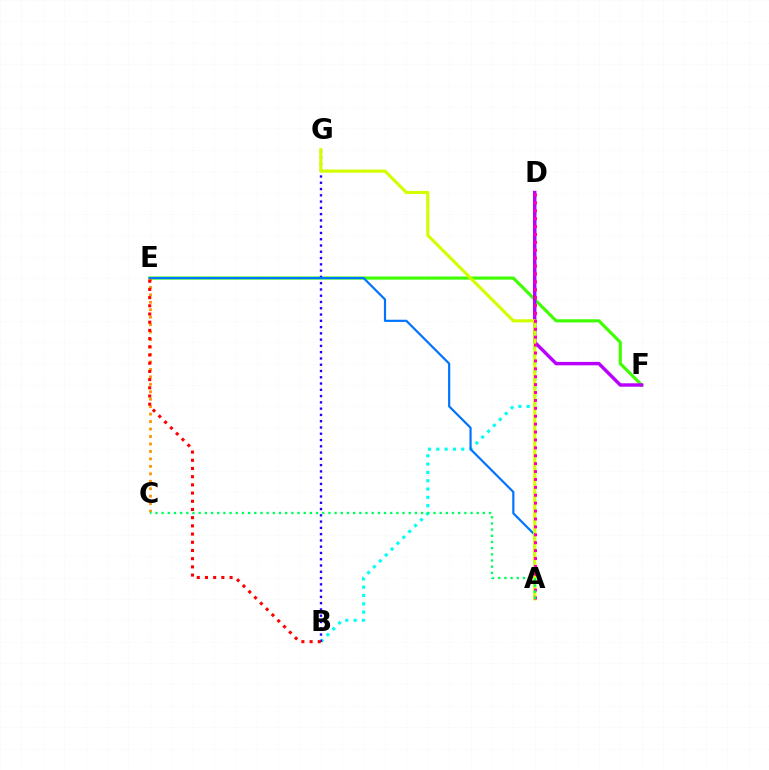{('B', 'D'): [{'color': '#00fff6', 'line_style': 'dotted', 'thickness': 2.26}], ('E', 'F'): [{'color': '#3dff00', 'line_style': 'solid', 'thickness': 2.25}], ('D', 'F'): [{'color': '#b900ff', 'line_style': 'solid', 'thickness': 2.46}], ('B', 'G'): [{'color': '#2500ff', 'line_style': 'dotted', 'thickness': 1.7}], ('C', 'E'): [{'color': '#ff9400', 'line_style': 'dotted', 'thickness': 2.03}], ('A', 'E'): [{'color': '#0074ff', 'line_style': 'solid', 'thickness': 1.57}], ('A', 'G'): [{'color': '#d1ff00', 'line_style': 'solid', 'thickness': 2.25}], ('B', 'E'): [{'color': '#ff0000', 'line_style': 'dotted', 'thickness': 2.23}], ('A', 'D'): [{'color': '#ff00ac', 'line_style': 'dotted', 'thickness': 2.15}], ('A', 'C'): [{'color': '#00ff5c', 'line_style': 'dotted', 'thickness': 1.68}]}